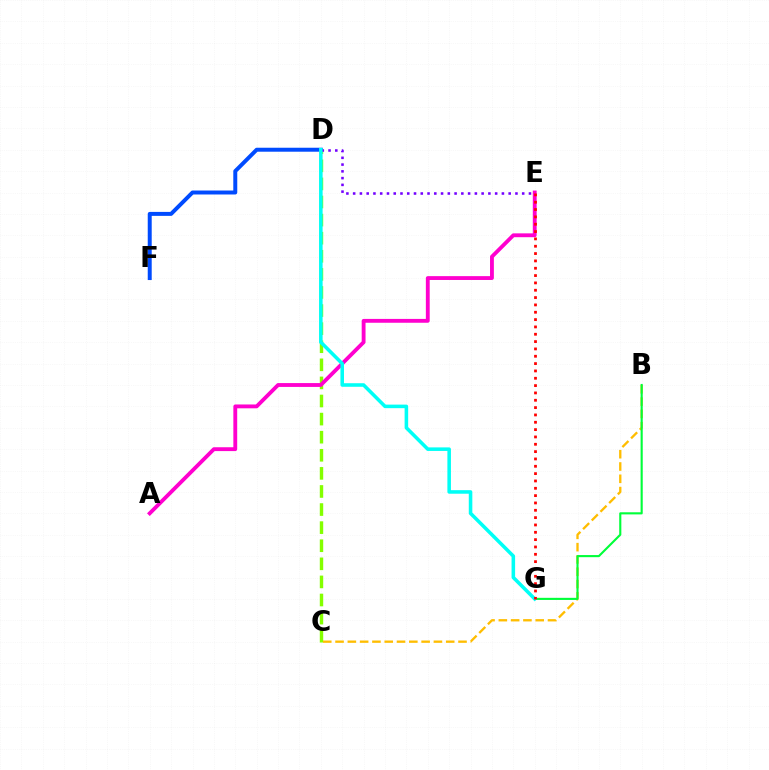{('D', 'F'): [{'color': '#004bff', 'line_style': 'solid', 'thickness': 2.86}], ('C', 'D'): [{'color': '#84ff00', 'line_style': 'dashed', 'thickness': 2.46}], ('A', 'E'): [{'color': '#ff00cf', 'line_style': 'solid', 'thickness': 2.77}], ('B', 'C'): [{'color': '#ffbd00', 'line_style': 'dashed', 'thickness': 1.67}], ('B', 'G'): [{'color': '#00ff39', 'line_style': 'solid', 'thickness': 1.53}], ('D', 'E'): [{'color': '#7200ff', 'line_style': 'dotted', 'thickness': 1.84}], ('D', 'G'): [{'color': '#00fff6', 'line_style': 'solid', 'thickness': 2.56}], ('E', 'G'): [{'color': '#ff0000', 'line_style': 'dotted', 'thickness': 1.99}]}